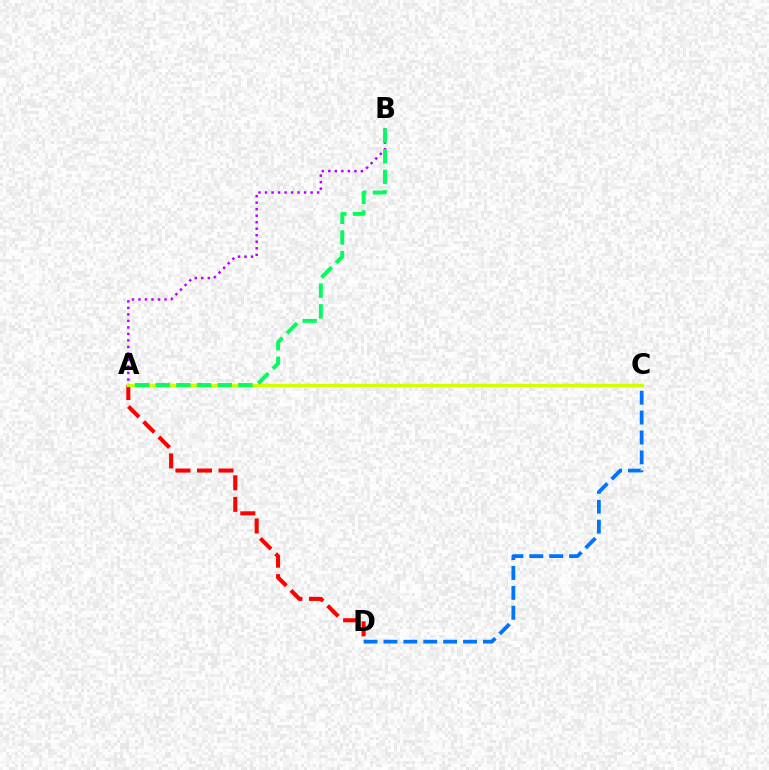{('A', 'D'): [{'color': '#ff0000', 'line_style': 'dashed', 'thickness': 2.92}], ('A', 'B'): [{'color': '#b900ff', 'line_style': 'dotted', 'thickness': 1.77}, {'color': '#00ff5c', 'line_style': 'dashed', 'thickness': 2.81}], ('C', 'D'): [{'color': '#0074ff', 'line_style': 'dashed', 'thickness': 2.7}], ('A', 'C'): [{'color': '#d1ff00', 'line_style': 'solid', 'thickness': 2.43}]}